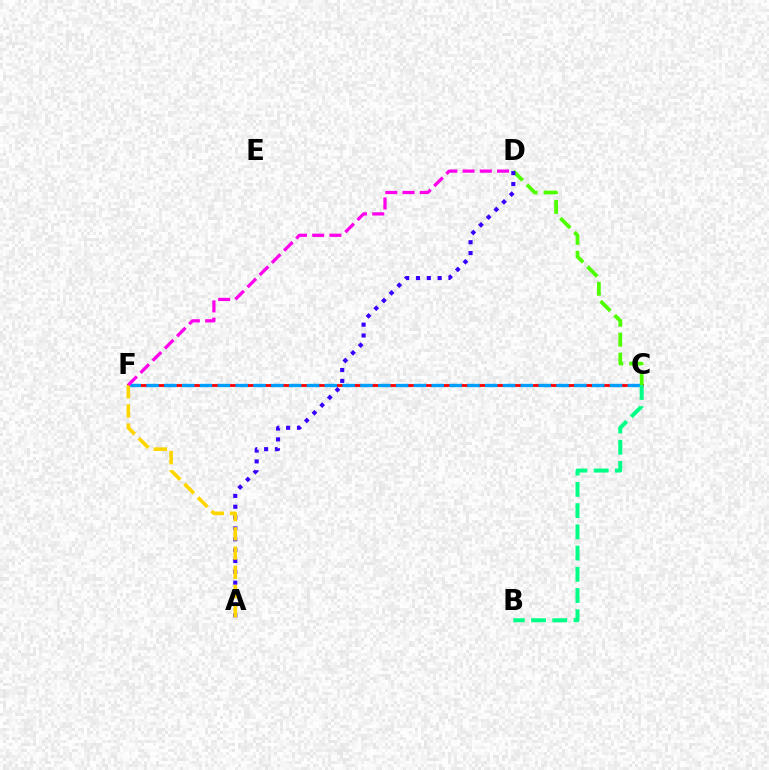{('C', 'F'): [{'color': '#ff0000', 'line_style': 'solid', 'thickness': 2.03}, {'color': '#009eff', 'line_style': 'dashed', 'thickness': 2.42}], ('C', 'D'): [{'color': '#4fff00', 'line_style': 'dashed', 'thickness': 2.71}], ('B', 'C'): [{'color': '#00ff86', 'line_style': 'dashed', 'thickness': 2.88}], ('A', 'D'): [{'color': '#3700ff', 'line_style': 'dotted', 'thickness': 2.95}], ('A', 'F'): [{'color': '#ffd500', 'line_style': 'dashed', 'thickness': 2.61}], ('D', 'F'): [{'color': '#ff00ed', 'line_style': 'dashed', 'thickness': 2.34}]}